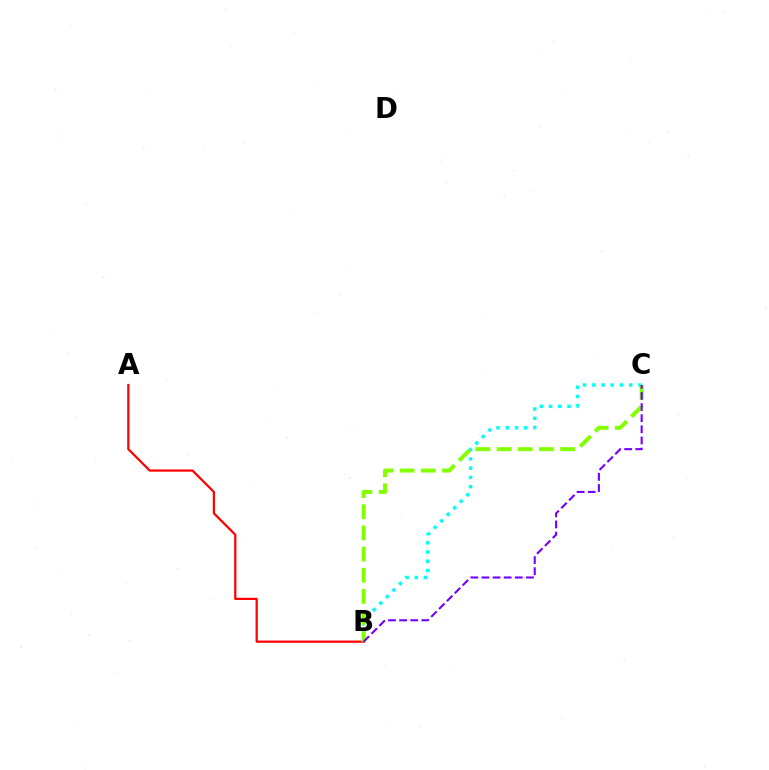{('A', 'B'): [{'color': '#ff0000', 'line_style': 'solid', 'thickness': 1.61}], ('B', 'C'): [{'color': '#00fff6', 'line_style': 'dotted', 'thickness': 2.51}, {'color': '#84ff00', 'line_style': 'dashed', 'thickness': 2.88}, {'color': '#7200ff', 'line_style': 'dashed', 'thickness': 1.51}]}